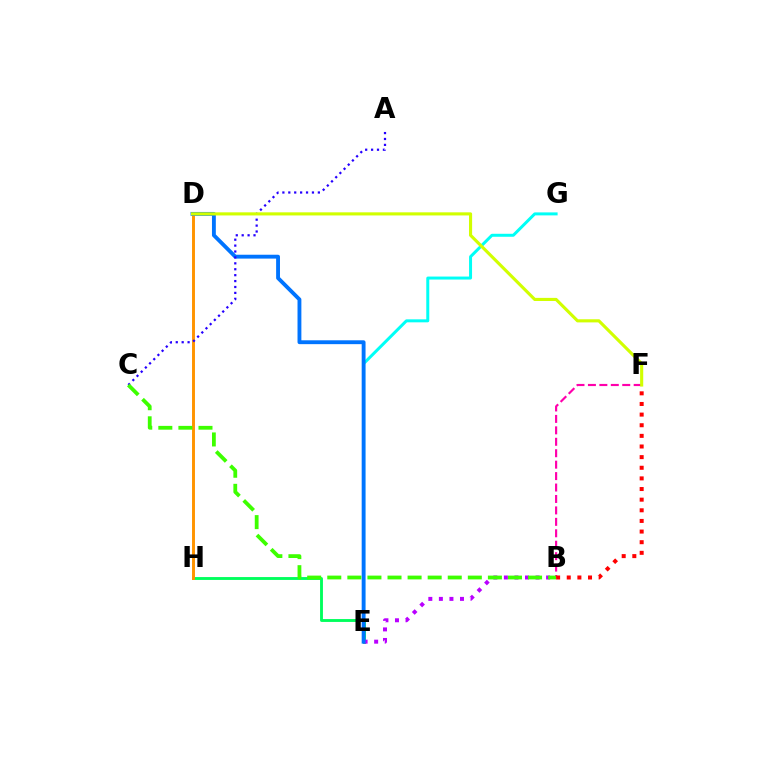{('E', 'G'): [{'color': '#00fff6', 'line_style': 'solid', 'thickness': 2.15}], ('E', 'H'): [{'color': '#00ff5c', 'line_style': 'solid', 'thickness': 2.07}], ('B', 'E'): [{'color': '#b900ff', 'line_style': 'dotted', 'thickness': 2.87}], ('D', 'H'): [{'color': '#ff9400', 'line_style': 'solid', 'thickness': 2.11}], ('B', 'F'): [{'color': '#ff00ac', 'line_style': 'dashed', 'thickness': 1.55}, {'color': '#ff0000', 'line_style': 'dotted', 'thickness': 2.89}], ('D', 'E'): [{'color': '#0074ff', 'line_style': 'solid', 'thickness': 2.78}], ('A', 'C'): [{'color': '#2500ff', 'line_style': 'dotted', 'thickness': 1.61}], ('D', 'F'): [{'color': '#d1ff00', 'line_style': 'solid', 'thickness': 2.25}], ('B', 'C'): [{'color': '#3dff00', 'line_style': 'dashed', 'thickness': 2.73}]}